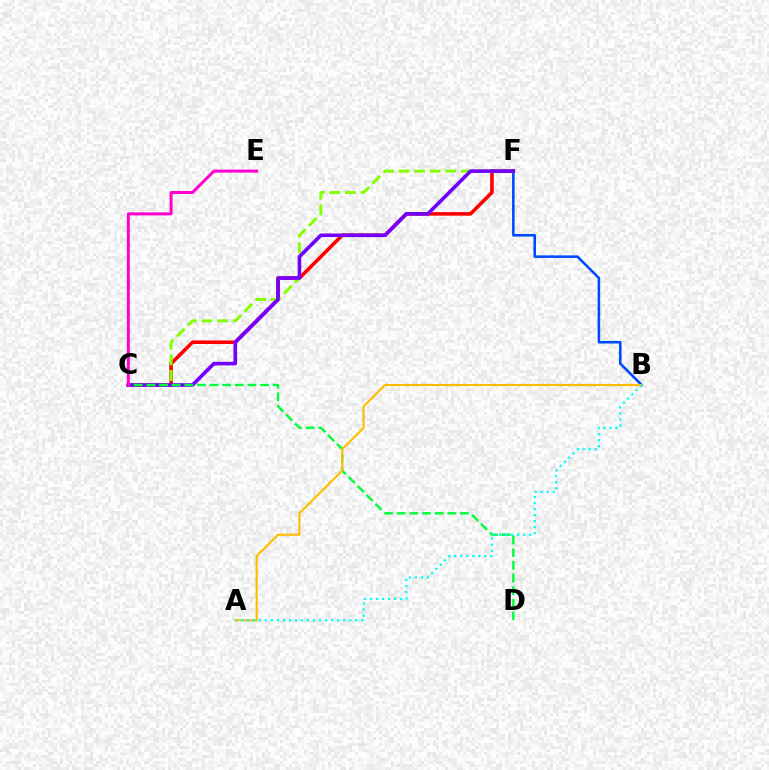{('B', 'F'): [{'color': '#004bff', 'line_style': 'solid', 'thickness': 1.86}], ('C', 'F'): [{'color': '#ff0000', 'line_style': 'solid', 'thickness': 2.56}, {'color': '#84ff00', 'line_style': 'dashed', 'thickness': 2.12}, {'color': '#7200ff', 'line_style': 'solid', 'thickness': 2.6}], ('C', 'D'): [{'color': '#00ff39', 'line_style': 'dashed', 'thickness': 1.72}], ('C', 'E'): [{'color': '#ff00cf', 'line_style': 'solid', 'thickness': 2.16}], ('A', 'B'): [{'color': '#ffbd00', 'line_style': 'solid', 'thickness': 1.54}, {'color': '#00fff6', 'line_style': 'dotted', 'thickness': 1.64}]}